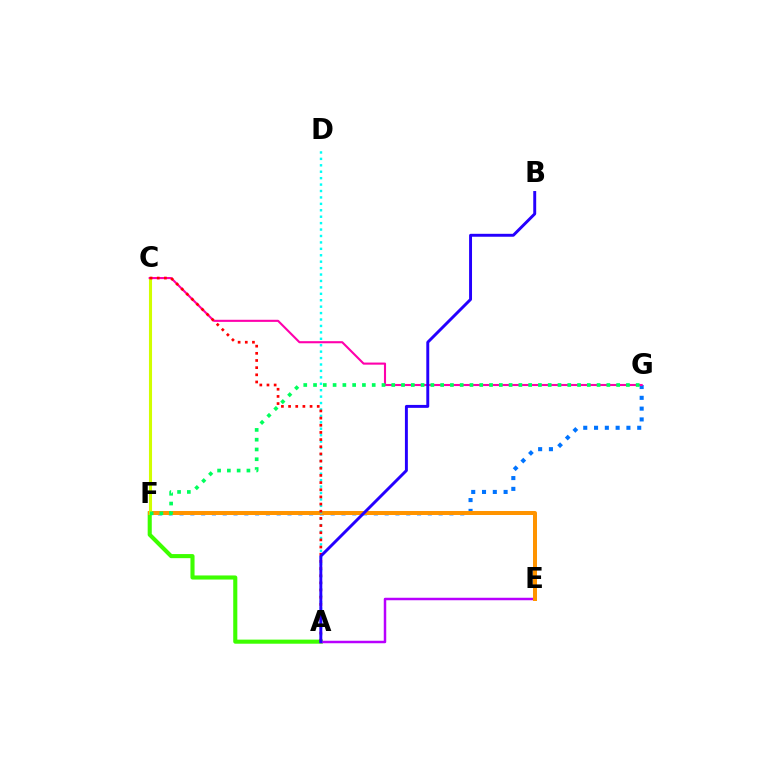{('F', 'G'): [{'color': '#0074ff', 'line_style': 'dotted', 'thickness': 2.93}, {'color': '#00ff5c', 'line_style': 'dotted', 'thickness': 2.66}], ('A', 'F'): [{'color': '#3dff00', 'line_style': 'solid', 'thickness': 2.95}], ('A', 'E'): [{'color': '#b900ff', 'line_style': 'solid', 'thickness': 1.79}], ('E', 'F'): [{'color': '#ff9400', 'line_style': 'solid', 'thickness': 2.88}], ('C', 'F'): [{'color': '#d1ff00', 'line_style': 'solid', 'thickness': 2.22}], ('C', 'G'): [{'color': '#ff00ac', 'line_style': 'solid', 'thickness': 1.52}], ('A', 'D'): [{'color': '#00fff6', 'line_style': 'dotted', 'thickness': 1.75}], ('A', 'C'): [{'color': '#ff0000', 'line_style': 'dotted', 'thickness': 1.95}], ('A', 'B'): [{'color': '#2500ff', 'line_style': 'solid', 'thickness': 2.11}]}